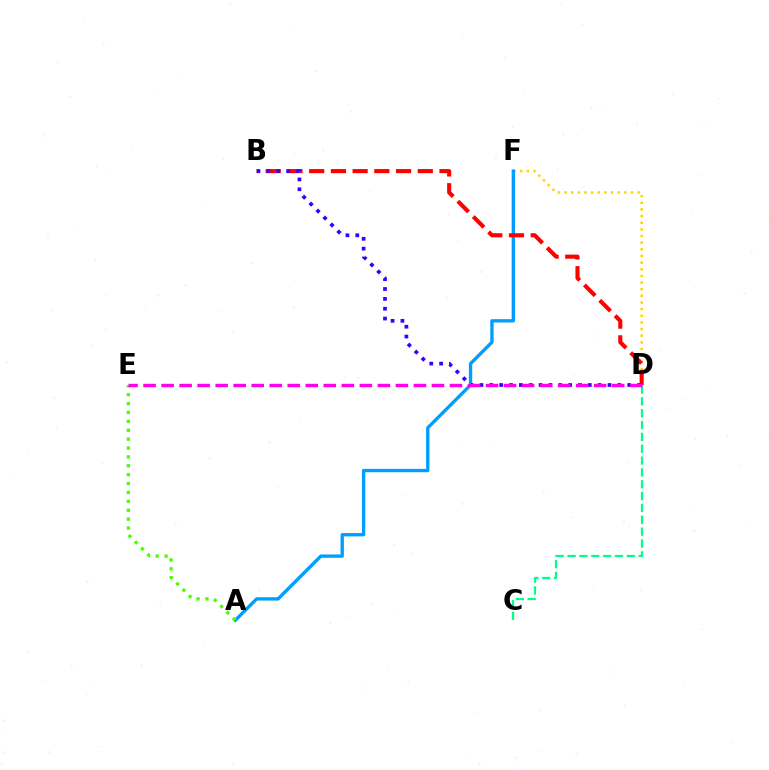{('C', 'D'): [{'color': '#00ff86', 'line_style': 'dashed', 'thickness': 1.61}], ('D', 'F'): [{'color': '#ffd500', 'line_style': 'dotted', 'thickness': 1.81}], ('A', 'F'): [{'color': '#009eff', 'line_style': 'solid', 'thickness': 2.41}], ('A', 'E'): [{'color': '#4fff00', 'line_style': 'dotted', 'thickness': 2.41}], ('B', 'D'): [{'color': '#ff0000', 'line_style': 'dashed', 'thickness': 2.95}, {'color': '#3700ff', 'line_style': 'dotted', 'thickness': 2.68}], ('D', 'E'): [{'color': '#ff00ed', 'line_style': 'dashed', 'thickness': 2.45}]}